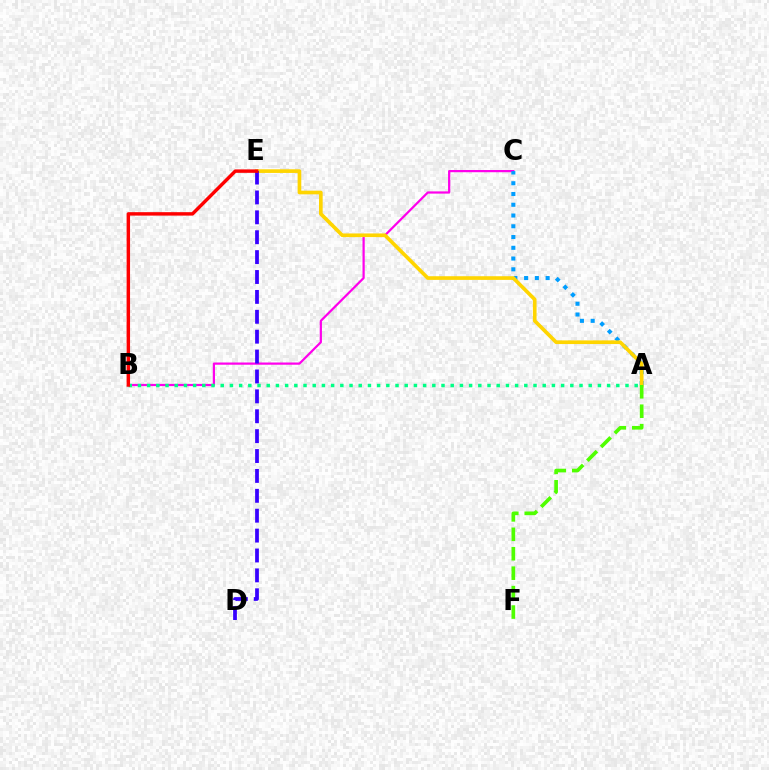{('B', 'C'): [{'color': '#ff00ed', 'line_style': 'solid', 'thickness': 1.6}], ('A', 'C'): [{'color': '#009eff', 'line_style': 'dotted', 'thickness': 2.92}], ('A', 'B'): [{'color': '#00ff86', 'line_style': 'dotted', 'thickness': 2.5}], ('A', 'E'): [{'color': '#ffd500', 'line_style': 'solid', 'thickness': 2.64}], ('D', 'E'): [{'color': '#3700ff', 'line_style': 'dashed', 'thickness': 2.7}], ('A', 'F'): [{'color': '#4fff00', 'line_style': 'dashed', 'thickness': 2.64}], ('B', 'E'): [{'color': '#ff0000', 'line_style': 'solid', 'thickness': 2.47}]}